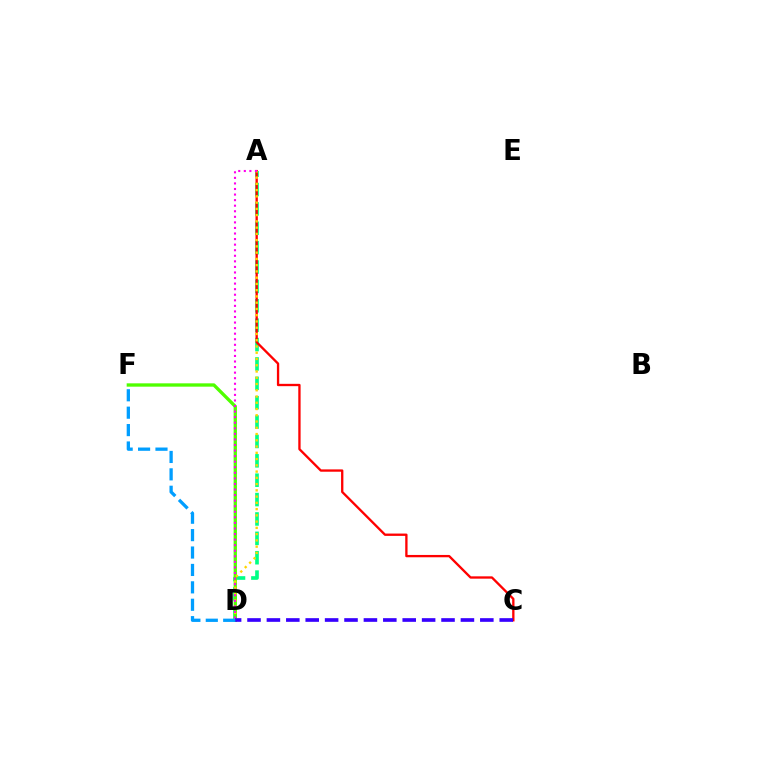{('A', 'D'): [{'color': '#00ff86', 'line_style': 'dashed', 'thickness': 2.63}, {'color': '#ffd500', 'line_style': 'dotted', 'thickness': 1.7}, {'color': '#ff00ed', 'line_style': 'dotted', 'thickness': 1.51}], ('A', 'C'): [{'color': '#ff0000', 'line_style': 'solid', 'thickness': 1.67}], ('D', 'F'): [{'color': '#4fff00', 'line_style': 'solid', 'thickness': 2.4}, {'color': '#009eff', 'line_style': 'dashed', 'thickness': 2.36}], ('C', 'D'): [{'color': '#3700ff', 'line_style': 'dashed', 'thickness': 2.64}]}